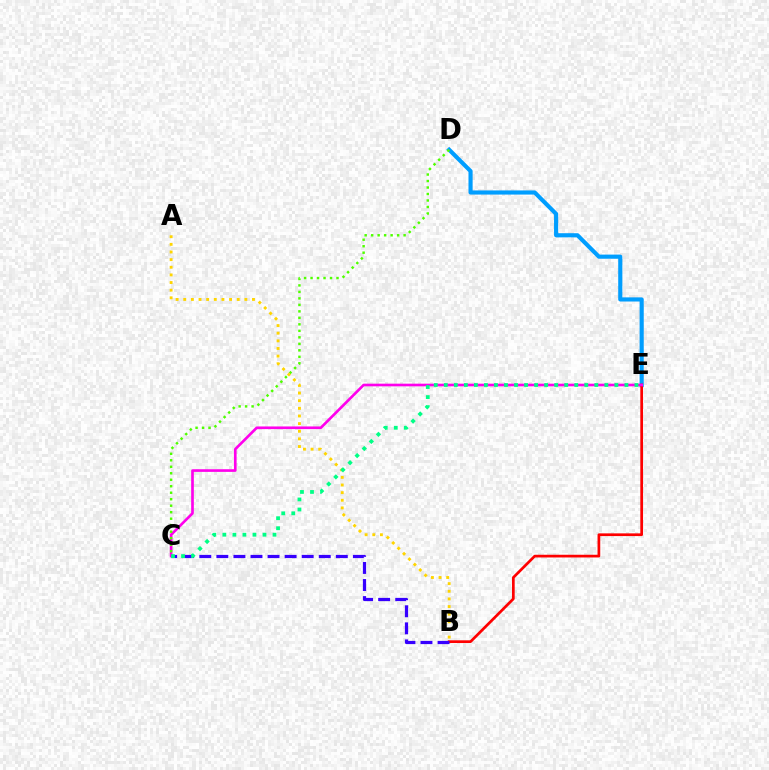{('D', 'E'): [{'color': '#009eff', 'line_style': 'solid', 'thickness': 2.98}], ('B', 'E'): [{'color': '#ff0000', 'line_style': 'solid', 'thickness': 1.95}], ('C', 'E'): [{'color': '#ff00ed', 'line_style': 'solid', 'thickness': 1.91}, {'color': '#00ff86', 'line_style': 'dotted', 'thickness': 2.73}], ('B', 'C'): [{'color': '#3700ff', 'line_style': 'dashed', 'thickness': 2.32}], ('C', 'D'): [{'color': '#4fff00', 'line_style': 'dotted', 'thickness': 1.76}], ('A', 'B'): [{'color': '#ffd500', 'line_style': 'dotted', 'thickness': 2.07}]}